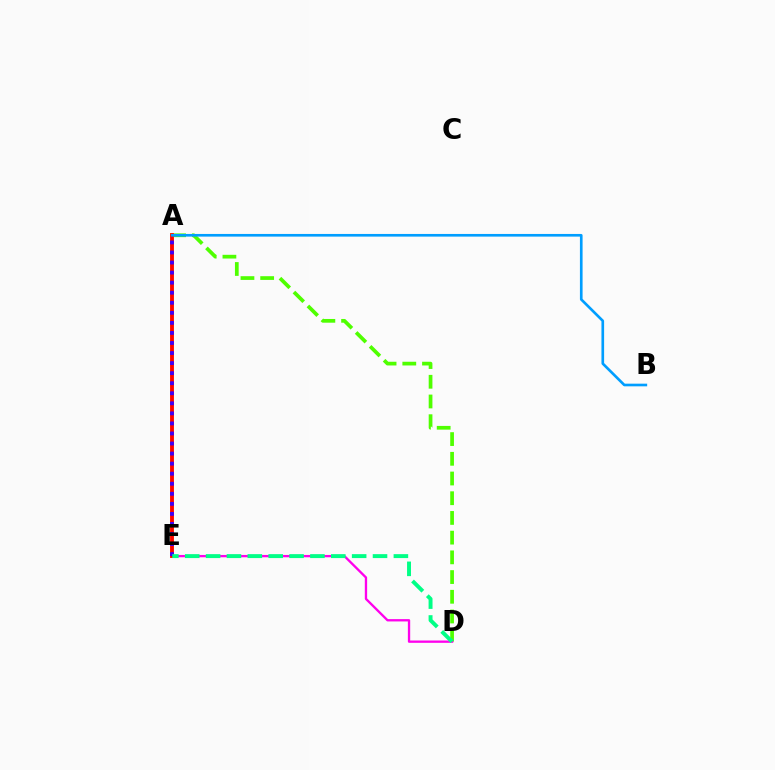{('A', 'D'): [{'color': '#4fff00', 'line_style': 'dashed', 'thickness': 2.68}], ('D', 'E'): [{'color': '#ff00ed', 'line_style': 'solid', 'thickness': 1.67}, {'color': '#00ff86', 'line_style': 'dashed', 'thickness': 2.83}], ('A', 'E'): [{'color': '#ffd500', 'line_style': 'solid', 'thickness': 2.82}, {'color': '#ff0000', 'line_style': 'solid', 'thickness': 2.69}, {'color': '#3700ff', 'line_style': 'dotted', 'thickness': 2.73}], ('A', 'B'): [{'color': '#009eff', 'line_style': 'solid', 'thickness': 1.91}]}